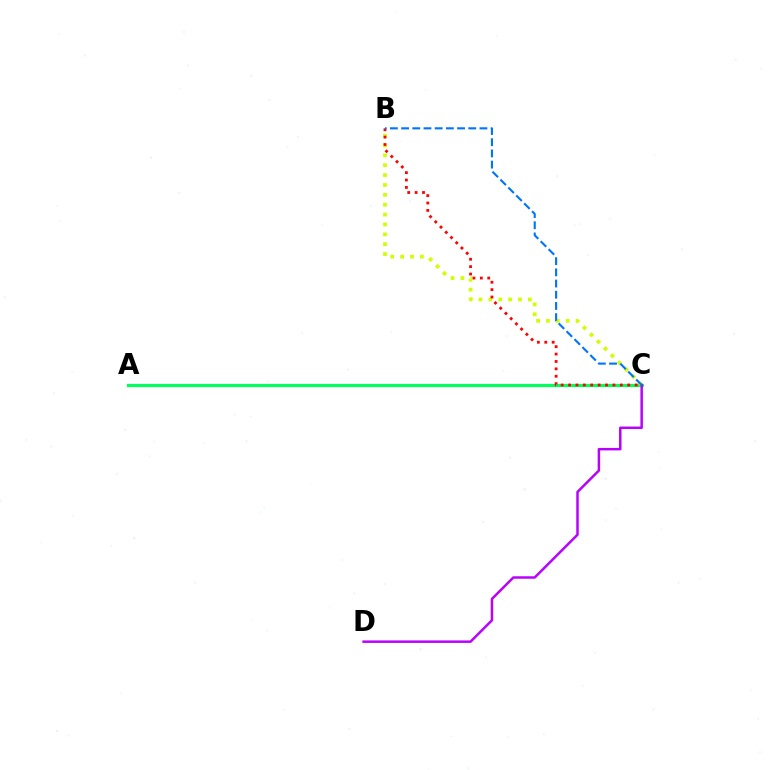{('A', 'C'): [{'color': '#00ff5c', 'line_style': 'solid', 'thickness': 2.3}], ('B', 'C'): [{'color': '#d1ff00', 'line_style': 'dotted', 'thickness': 2.68}, {'color': '#ff0000', 'line_style': 'dotted', 'thickness': 2.01}, {'color': '#0074ff', 'line_style': 'dashed', 'thickness': 1.52}], ('C', 'D'): [{'color': '#b900ff', 'line_style': 'solid', 'thickness': 1.79}]}